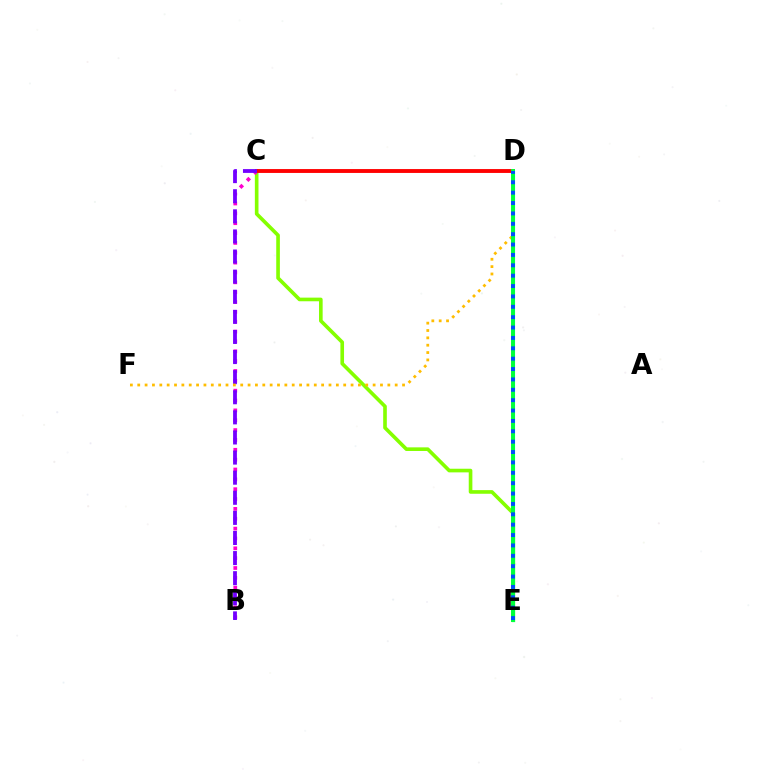{('C', 'E'): [{'color': '#84ff00', 'line_style': 'solid', 'thickness': 2.62}], ('B', 'C'): [{'color': '#ff00cf', 'line_style': 'dotted', 'thickness': 2.68}, {'color': '#7200ff', 'line_style': 'dashed', 'thickness': 2.73}], ('D', 'E'): [{'color': '#00fff6', 'line_style': 'solid', 'thickness': 2.27}, {'color': '#00ff39', 'line_style': 'solid', 'thickness': 2.84}, {'color': '#004bff', 'line_style': 'dotted', 'thickness': 2.82}], ('C', 'D'): [{'color': '#ff0000', 'line_style': 'solid', 'thickness': 2.79}], ('D', 'F'): [{'color': '#ffbd00', 'line_style': 'dotted', 'thickness': 2.0}]}